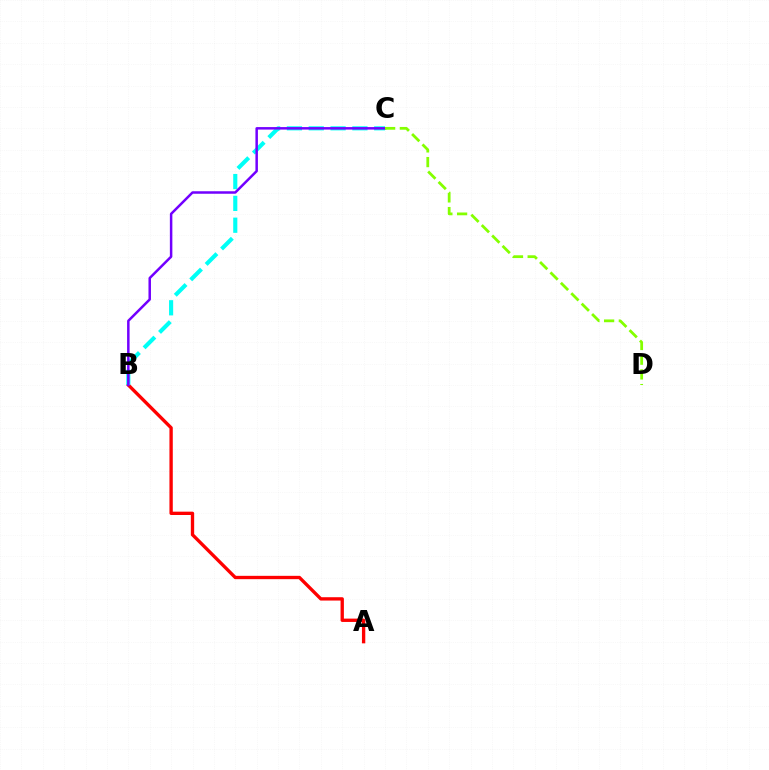{('A', 'B'): [{'color': '#ff0000', 'line_style': 'solid', 'thickness': 2.4}], ('B', 'C'): [{'color': '#00fff6', 'line_style': 'dashed', 'thickness': 2.97}, {'color': '#7200ff', 'line_style': 'solid', 'thickness': 1.8}], ('C', 'D'): [{'color': '#84ff00', 'line_style': 'dashed', 'thickness': 2.0}]}